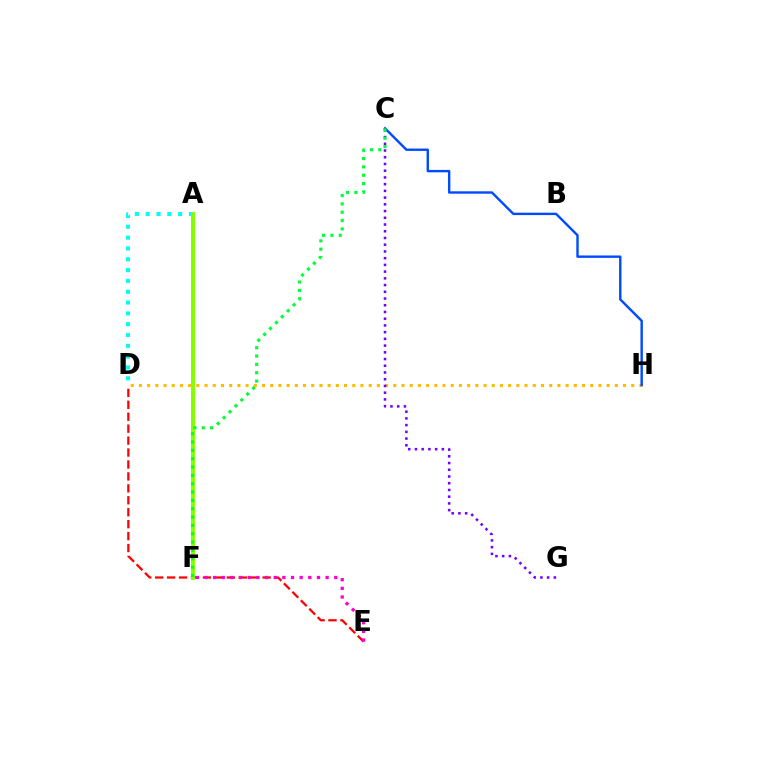{('D', 'H'): [{'color': '#ffbd00', 'line_style': 'dotted', 'thickness': 2.23}], ('D', 'E'): [{'color': '#ff0000', 'line_style': 'dashed', 'thickness': 1.62}], ('E', 'F'): [{'color': '#ff00cf', 'line_style': 'dotted', 'thickness': 2.35}], ('C', 'H'): [{'color': '#004bff', 'line_style': 'solid', 'thickness': 1.73}], ('C', 'G'): [{'color': '#7200ff', 'line_style': 'dotted', 'thickness': 1.83}], ('A', 'D'): [{'color': '#00fff6', 'line_style': 'dotted', 'thickness': 2.94}], ('A', 'F'): [{'color': '#84ff00', 'line_style': 'solid', 'thickness': 2.83}], ('C', 'F'): [{'color': '#00ff39', 'line_style': 'dotted', 'thickness': 2.27}]}